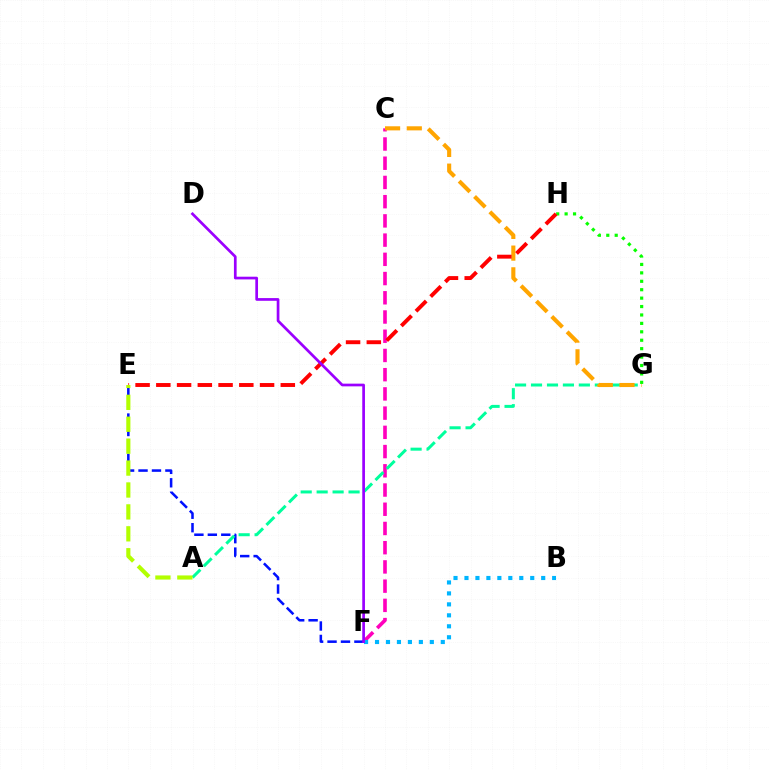{('C', 'F'): [{'color': '#ff00bd', 'line_style': 'dashed', 'thickness': 2.61}], ('B', 'F'): [{'color': '#00b5ff', 'line_style': 'dotted', 'thickness': 2.98}], ('E', 'F'): [{'color': '#0010ff', 'line_style': 'dashed', 'thickness': 1.83}], ('A', 'G'): [{'color': '#00ff9d', 'line_style': 'dashed', 'thickness': 2.17}], ('C', 'G'): [{'color': '#ffa500', 'line_style': 'dashed', 'thickness': 2.95}], ('G', 'H'): [{'color': '#08ff00', 'line_style': 'dotted', 'thickness': 2.29}], ('E', 'H'): [{'color': '#ff0000', 'line_style': 'dashed', 'thickness': 2.82}], ('D', 'F'): [{'color': '#9b00ff', 'line_style': 'solid', 'thickness': 1.95}], ('A', 'E'): [{'color': '#b3ff00', 'line_style': 'dashed', 'thickness': 2.98}]}